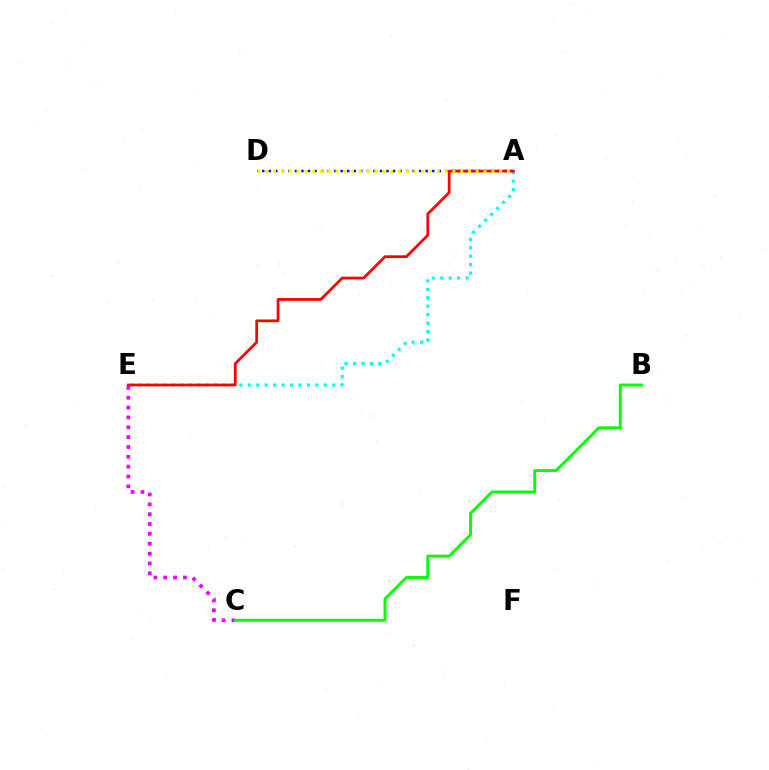{('A', 'E'): [{'color': '#00fff6', 'line_style': 'dotted', 'thickness': 2.29}, {'color': '#ff0000', 'line_style': 'solid', 'thickness': 1.98}], ('A', 'D'): [{'color': '#0010ff', 'line_style': 'dotted', 'thickness': 1.78}, {'color': '#fcf500', 'line_style': 'dotted', 'thickness': 2.12}], ('C', 'E'): [{'color': '#ee00ff', 'line_style': 'dotted', 'thickness': 2.68}], ('B', 'C'): [{'color': '#08ff00', 'line_style': 'solid', 'thickness': 2.1}]}